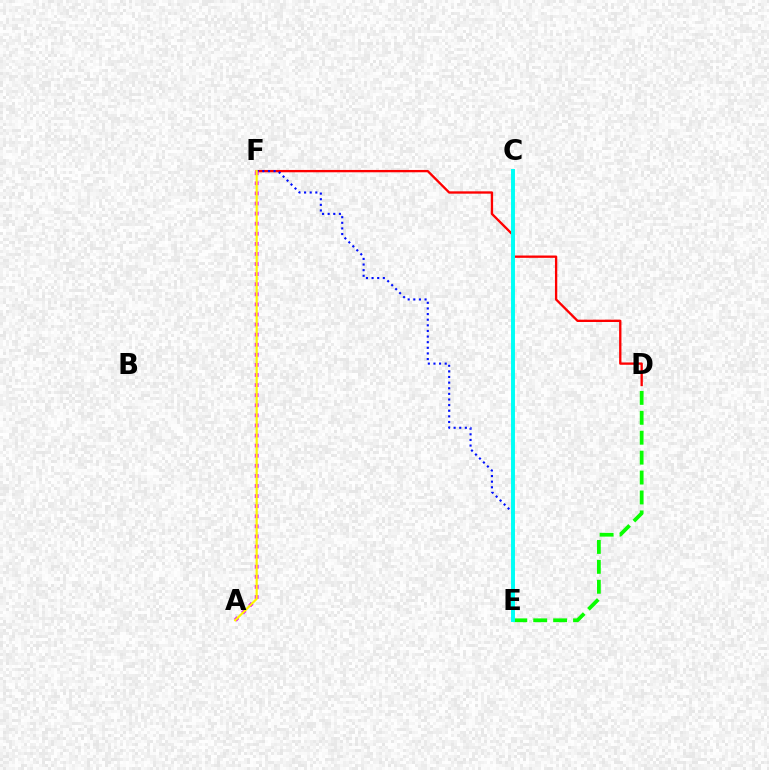{('D', 'F'): [{'color': '#ff0000', 'line_style': 'solid', 'thickness': 1.68}], ('E', 'F'): [{'color': '#0010ff', 'line_style': 'dotted', 'thickness': 1.53}], ('D', 'E'): [{'color': '#08ff00', 'line_style': 'dashed', 'thickness': 2.71}], ('A', 'F'): [{'color': '#ee00ff', 'line_style': 'dotted', 'thickness': 2.74}, {'color': '#fcf500', 'line_style': 'solid', 'thickness': 1.56}], ('C', 'E'): [{'color': '#00fff6', 'line_style': 'solid', 'thickness': 2.84}]}